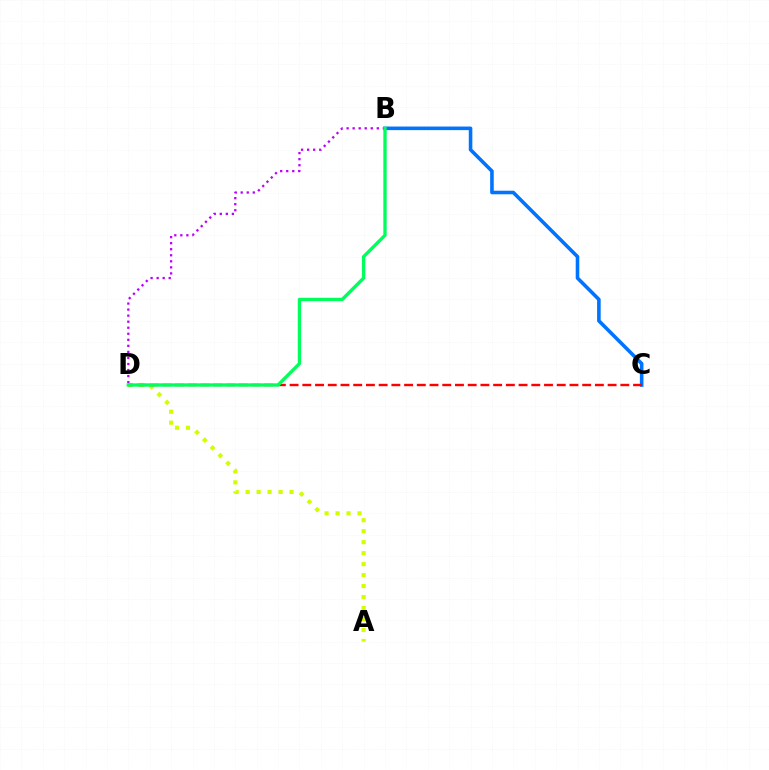{('A', 'D'): [{'color': '#d1ff00', 'line_style': 'dotted', 'thickness': 2.98}], ('B', 'C'): [{'color': '#0074ff', 'line_style': 'solid', 'thickness': 2.58}], ('C', 'D'): [{'color': '#ff0000', 'line_style': 'dashed', 'thickness': 1.73}], ('B', 'D'): [{'color': '#b900ff', 'line_style': 'dotted', 'thickness': 1.64}, {'color': '#00ff5c', 'line_style': 'solid', 'thickness': 2.41}]}